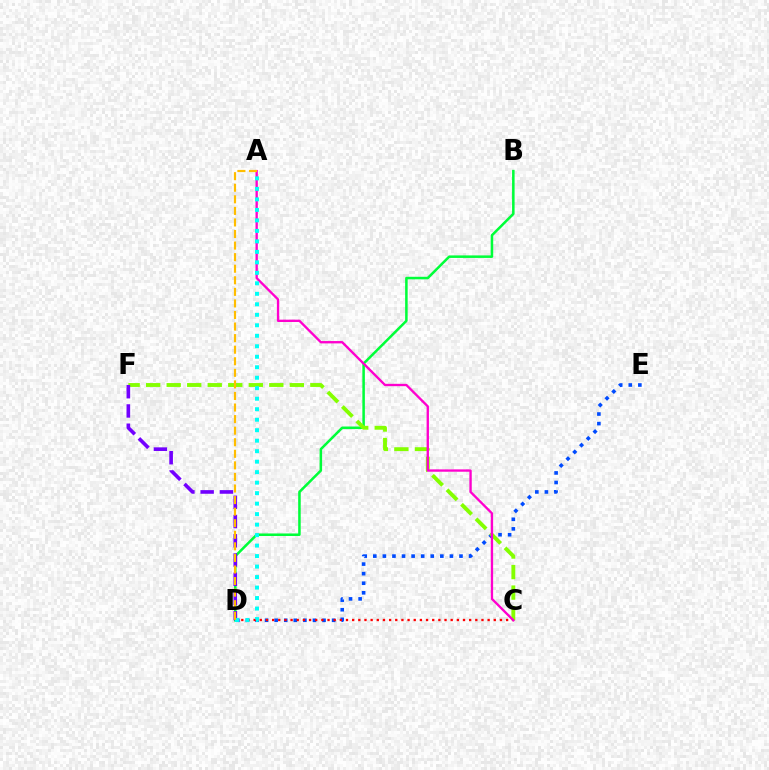{('B', 'D'): [{'color': '#00ff39', 'line_style': 'solid', 'thickness': 1.82}], ('D', 'E'): [{'color': '#004bff', 'line_style': 'dotted', 'thickness': 2.6}], ('C', 'F'): [{'color': '#84ff00', 'line_style': 'dashed', 'thickness': 2.79}], ('D', 'F'): [{'color': '#7200ff', 'line_style': 'dashed', 'thickness': 2.61}], ('C', 'D'): [{'color': '#ff0000', 'line_style': 'dotted', 'thickness': 1.67}], ('A', 'C'): [{'color': '#ff00cf', 'line_style': 'solid', 'thickness': 1.69}], ('A', 'D'): [{'color': '#00fff6', 'line_style': 'dotted', 'thickness': 2.85}, {'color': '#ffbd00', 'line_style': 'dashed', 'thickness': 1.57}]}